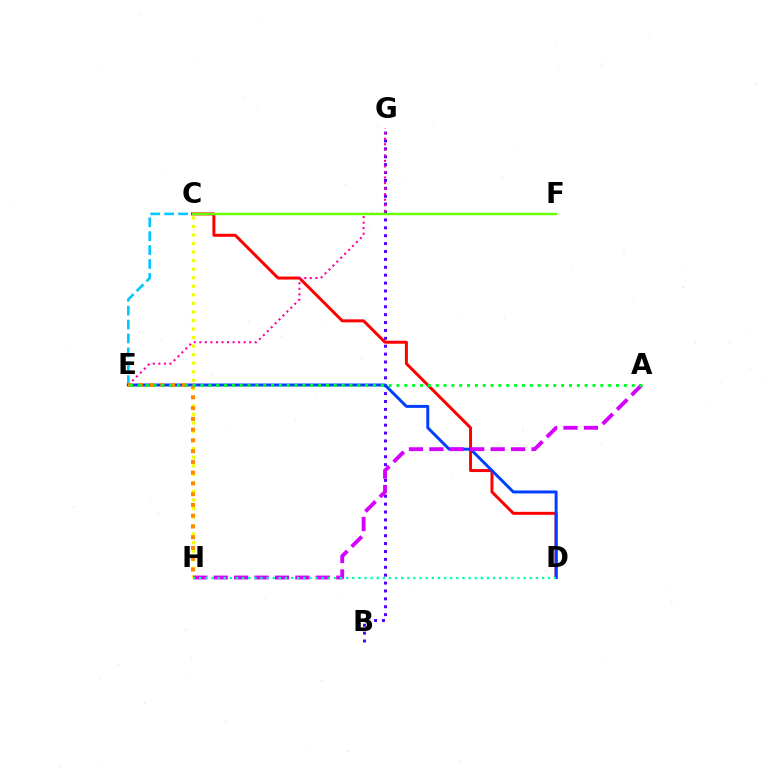{('C', 'E'): [{'color': '#00c7ff', 'line_style': 'dashed', 'thickness': 1.89}], ('B', 'G'): [{'color': '#4f00ff', 'line_style': 'dotted', 'thickness': 2.14}], ('C', 'D'): [{'color': '#ff0000', 'line_style': 'solid', 'thickness': 2.14}], ('E', 'G'): [{'color': '#ff00a0', 'line_style': 'dotted', 'thickness': 1.51}], ('C', 'H'): [{'color': '#eeff00', 'line_style': 'dotted', 'thickness': 2.32}], ('D', 'E'): [{'color': '#003fff', 'line_style': 'solid', 'thickness': 2.14}], ('A', 'H'): [{'color': '#d600ff', 'line_style': 'dashed', 'thickness': 2.78}], ('E', 'H'): [{'color': '#ff8800', 'line_style': 'dotted', 'thickness': 2.92}], ('C', 'F'): [{'color': '#66ff00', 'line_style': 'solid', 'thickness': 1.75}], ('A', 'E'): [{'color': '#00ff27', 'line_style': 'dotted', 'thickness': 2.13}], ('D', 'H'): [{'color': '#00ffaf', 'line_style': 'dotted', 'thickness': 1.66}]}